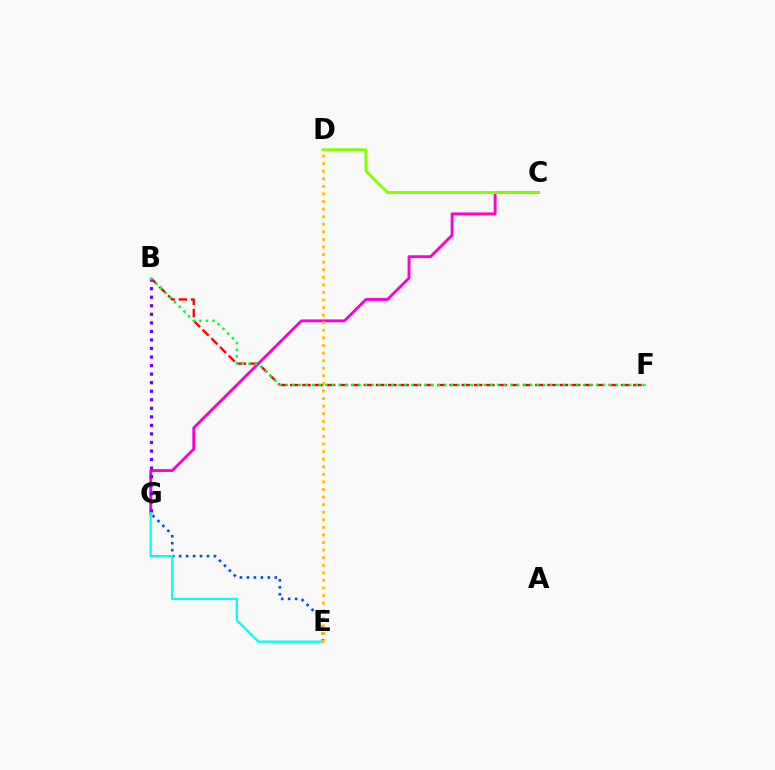{('B', 'F'): [{'color': '#ff0000', 'line_style': 'dashed', 'thickness': 1.66}, {'color': '#00ff39', 'line_style': 'dotted', 'thickness': 1.79}], ('C', 'G'): [{'color': '#ff00cf', 'line_style': 'solid', 'thickness': 2.05}], ('E', 'G'): [{'color': '#004bff', 'line_style': 'dotted', 'thickness': 1.89}, {'color': '#00fff6', 'line_style': 'solid', 'thickness': 1.64}], ('C', 'D'): [{'color': '#84ff00', 'line_style': 'solid', 'thickness': 2.05}], ('B', 'G'): [{'color': '#7200ff', 'line_style': 'dotted', 'thickness': 2.32}], ('D', 'E'): [{'color': '#ffbd00', 'line_style': 'dotted', 'thickness': 2.06}]}